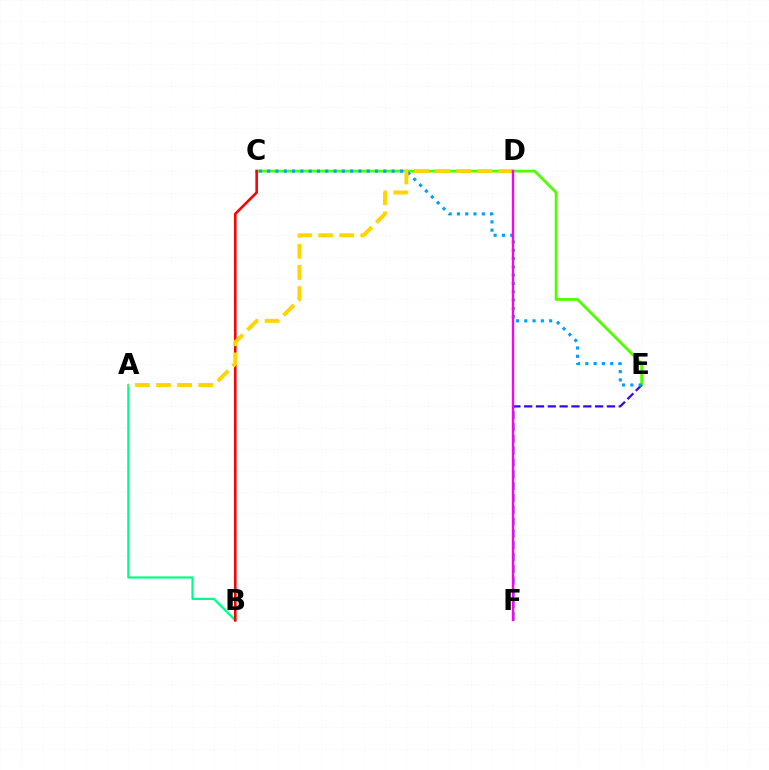{('C', 'E'): [{'color': '#4fff00', 'line_style': 'solid', 'thickness': 2.02}, {'color': '#009eff', 'line_style': 'dotted', 'thickness': 2.25}], ('E', 'F'): [{'color': '#3700ff', 'line_style': 'dashed', 'thickness': 1.61}], ('A', 'B'): [{'color': '#00ff86', 'line_style': 'solid', 'thickness': 1.6}], ('B', 'C'): [{'color': '#ff0000', 'line_style': 'solid', 'thickness': 1.88}], ('A', 'D'): [{'color': '#ffd500', 'line_style': 'dashed', 'thickness': 2.87}], ('D', 'F'): [{'color': '#ff00ed', 'line_style': 'solid', 'thickness': 1.7}]}